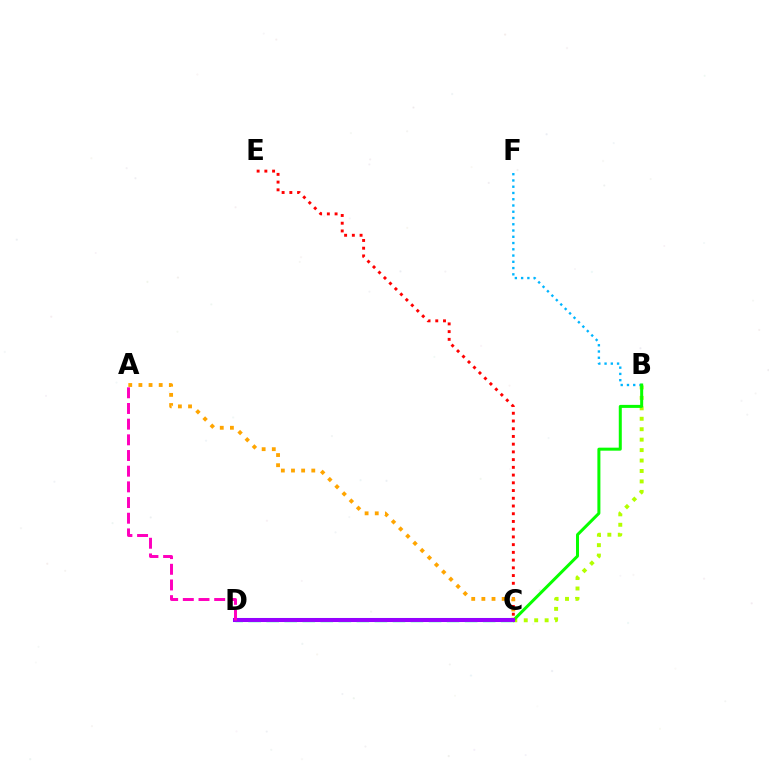{('B', 'C'): [{'color': '#b3ff00', 'line_style': 'dotted', 'thickness': 2.84}, {'color': '#08ff00', 'line_style': 'solid', 'thickness': 2.17}], ('B', 'F'): [{'color': '#00b5ff', 'line_style': 'dotted', 'thickness': 1.7}], ('C', 'E'): [{'color': '#ff0000', 'line_style': 'dotted', 'thickness': 2.1}], ('C', 'D'): [{'color': '#0010ff', 'line_style': 'solid', 'thickness': 2.91}, {'color': '#00ff9d', 'line_style': 'dashed', 'thickness': 2.45}, {'color': '#9b00ff', 'line_style': 'solid', 'thickness': 2.82}], ('A', 'C'): [{'color': '#ffa500', 'line_style': 'dotted', 'thickness': 2.76}], ('A', 'D'): [{'color': '#ff00bd', 'line_style': 'dashed', 'thickness': 2.13}]}